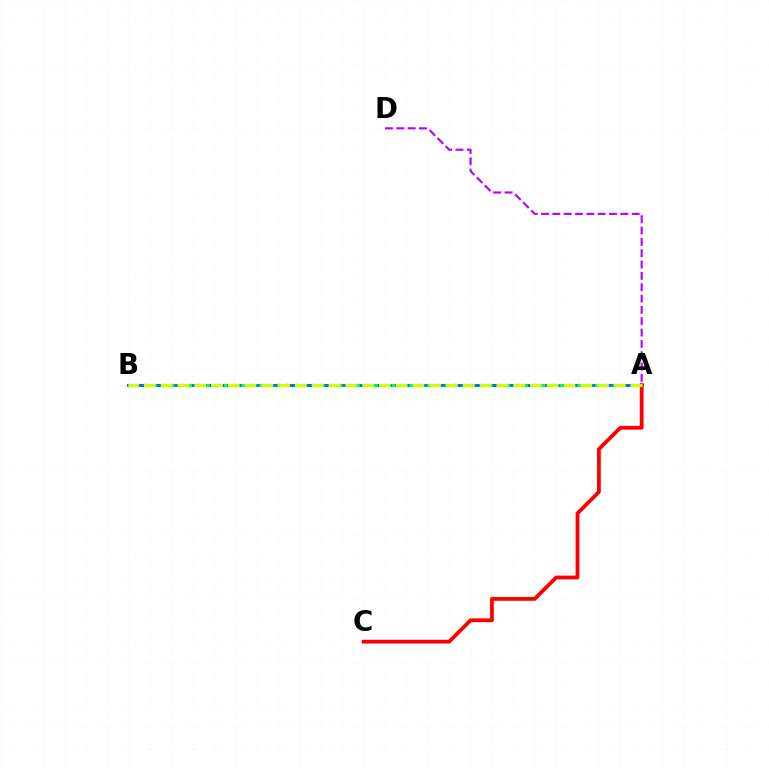{('A', 'D'): [{'color': '#b900ff', 'line_style': 'dashed', 'thickness': 1.54}], ('A', 'B'): [{'color': '#0074ff', 'line_style': 'solid', 'thickness': 2.16}, {'color': '#00ff5c', 'line_style': 'dotted', 'thickness': 2.4}, {'color': '#d1ff00', 'line_style': 'dashed', 'thickness': 2.28}], ('A', 'C'): [{'color': '#ff0000', 'line_style': 'solid', 'thickness': 2.73}]}